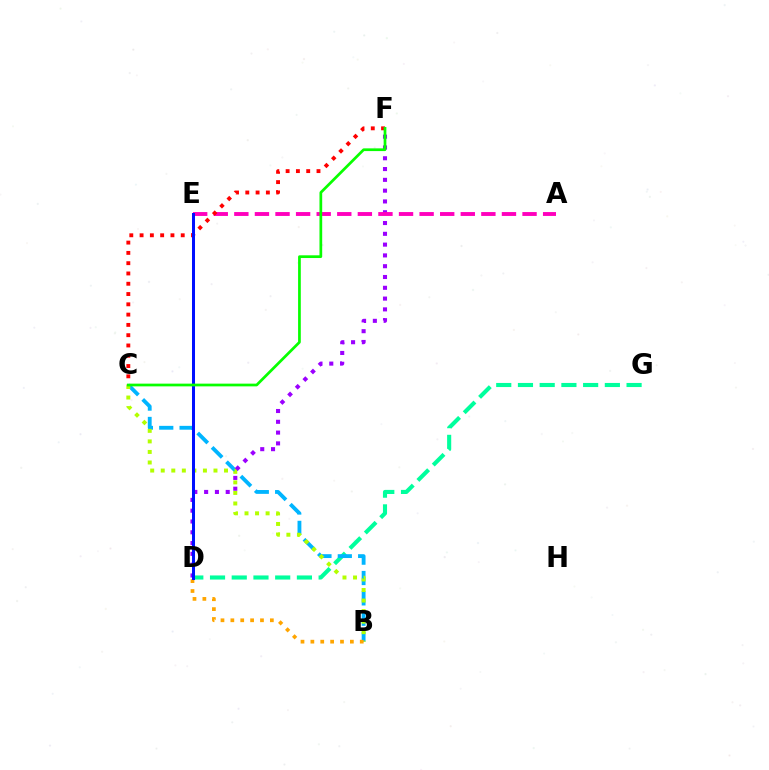{('D', 'G'): [{'color': '#00ff9d', 'line_style': 'dashed', 'thickness': 2.95}], ('B', 'C'): [{'color': '#00b5ff', 'line_style': 'dashed', 'thickness': 2.77}, {'color': '#b3ff00', 'line_style': 'dotted', 'thickness': 2.87}], ('D', 'F'): [{'color': '#9b00ff', 'line_style': 'dotted', 'thickness': 2.93}], ('B', 'D'): [{'color': '#ffa500', 'line_style': 'dotted', 'thickness': 2.68}], ('A', 'E'): [{'color': '#ff00bd', 'line_style': 'dashed', 'thickness': 2.8}], ('C', 'F'): [{'color': '#ff0000', 'line_style': 'dotted', 'thickness': 2.79}, {'color': '#08ff00', 'line_style': 'solid', 'thickness': 1.96}], ('D', 'E'): [{'color': '#0010ff', 'line_style': 'solid', 'thickness': 2.17}]}